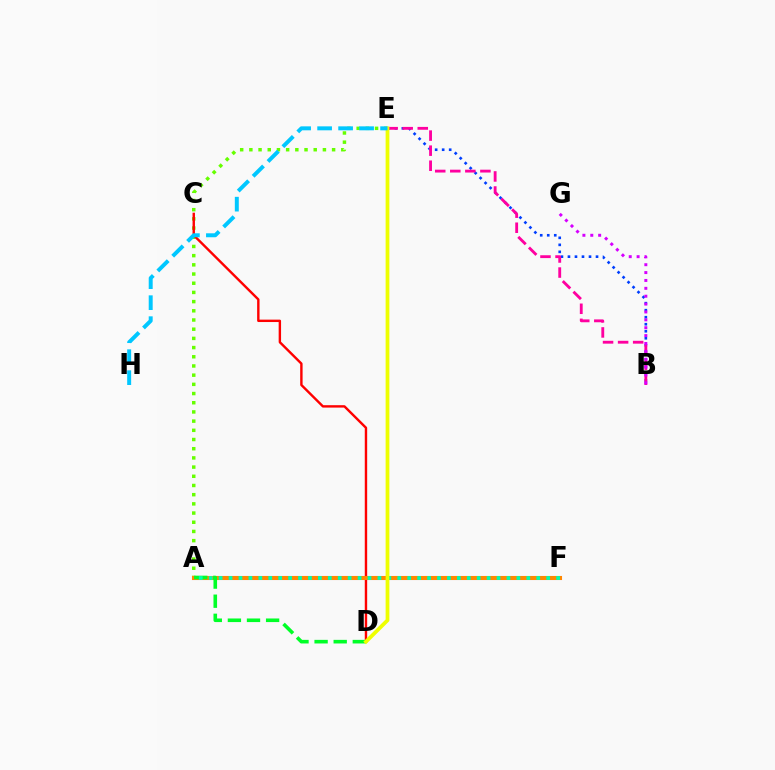{('A', 'E'): [{'color': '#66ff00', 'line_style': 'dotted', 'thickness': 2.5}], ('B', 'E'): [{'color': '#003fff', 'line_style': 'dotted', 'thickness': 1.91}, {'color': '#ff00a0', 'line_style': 'dashed', 'thickness': 2.05}], ('C', 'D'): [{'color': '#ff0000', 'line_style': 'solid', 'thickness': 1.73}], ('A', 'F'): [{'color': '#4f00ff', 'line_style': 'solid', 'thickness': 2.89}, {'color': '#ff8800', 'line_style': 'solid', 'thickness': 2.92}, {'color': '#00ffaf', 'line_style': 'dotted', 'thickness': 2.7}], ('A', 'D'): [{'color': '#00ff27', 'line_style': 'dashed', 'thickness': 2.6}], ('B', 'G'): [{'color': '#d600ff', 'line_style': 'dotted', 'thickness': 2.14}], ('D', 'E'): [{'color': '#eeff00', 'line_style': 'solid', 'thickness': 2.7}], ('E', 'H'): [{'color': '#00c7ff', 'line_style': 'dashed', 'thickness': 2.85}]}